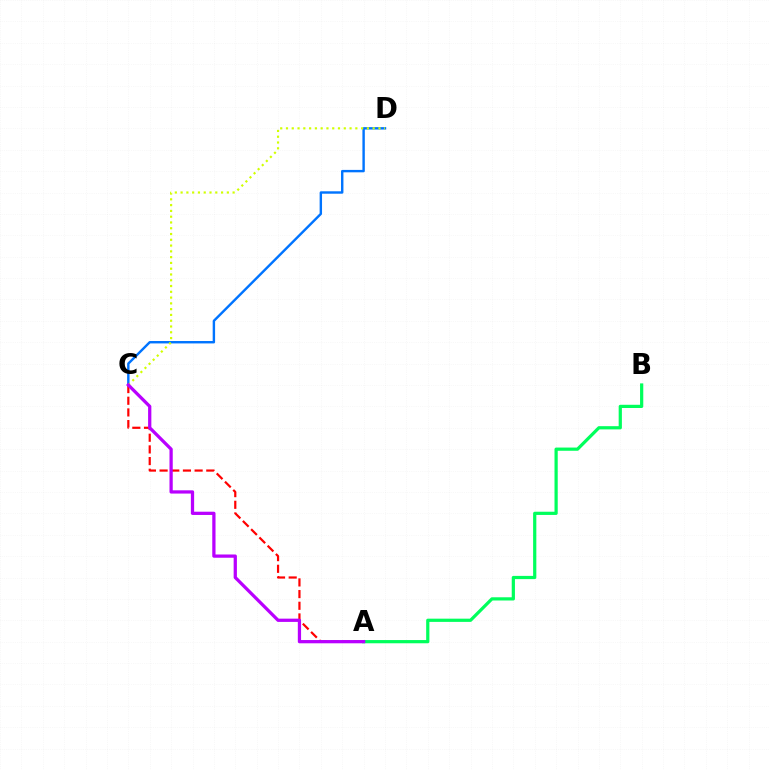{('A', 'B'): [{'color': '#00ff5c', 'line_style': 'solid', 'thickness': 2.32}], ('A', 'C'): [{'color': '#ff0000', 'line_style': 'dashed', 'thickness': 1.59}, {'color': '#b900ff', 'line_style': 'solid', 'thickness': 2.34}], ('C', 'D'): [{'color': '#0074ff', 'line_style': 'solid', 'thickness': 1.74}, {'color': '#d1ff00', 'line_style': 'dotted', 'thickness': 1.57}]}